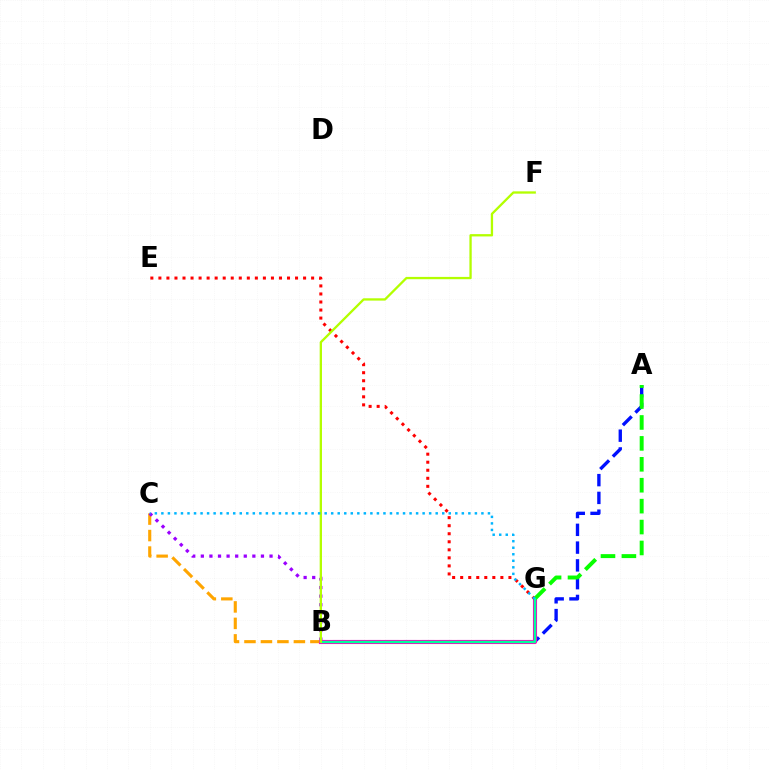{('B', 'C'): [{'color': '#ffa500', 'line_style': 'dashed', 'thickness': 2.24}, {'color': '#9b00ff', 'line_style': 'dotted', 'thickness': 2.33}], ('A', 'B'): [{'color': '#0010ff', 'line_style': 'dashed', 'thickness': 2.41}], ('B', 'G'): [{'color': '#ff00bd', 'line_style': 'solid', 'thickness': 2.97}, {'color': '#00ff9d', 'line_style': 'solid', 'thickness': 1.7}], ('E', 'G'): [{'color': '#ff0000', 'line_style': 'dotted', 'thickness': 2.18}], ('A', 'G'): [{'color': '#08ff00', 'line_style': 'dashed', 'thickness': 2.84}], ('B', 'F'): [{'color': '#b3ff00', 'line_style': 'solid', 'thickness': 1.66}], ('C', 'G'): [{'color': '#00b5ff', 'line_style': 'dotted', 'thickness': 1.77}]}